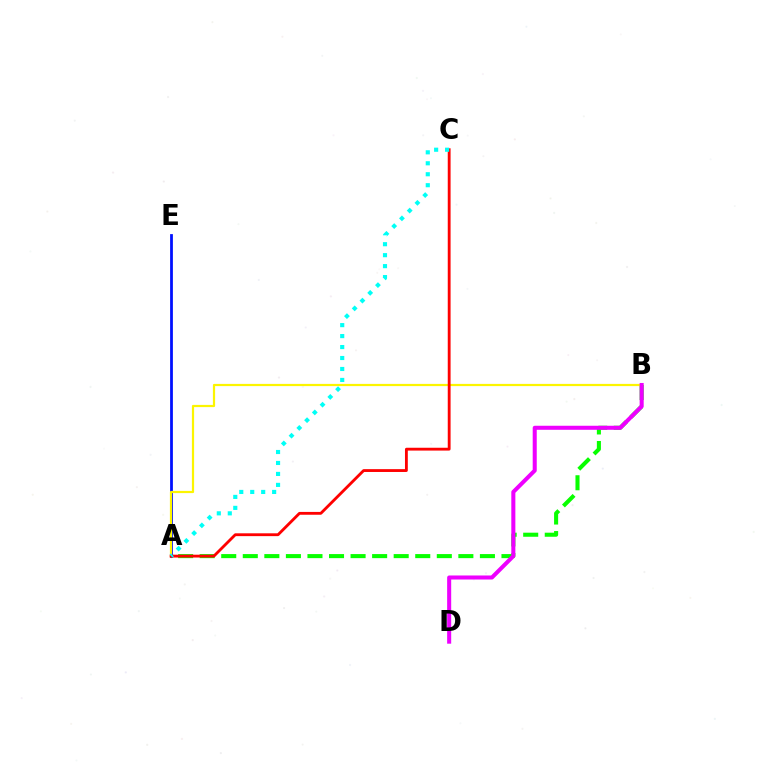{('A', 'E'): [{'color': '#0010ff', 'line_style': 'solid', 'thickness': 2.0}], ('A', 'B'): [{'color': '#08ff00', 'line_style': 'dashed', 'thickness': 2.93}, {'color': '#fcf500', 'line_style': 'solid', 'thickness': 1.59}], ('A', 'C'): [{'color': '#ff0000', 'line_style': 'solid', 'thickness': 2.04}, {'color': '#00fff6', 'line_style': 'dotted', 'thickness': 2.98}], ('B', 'D'): [{'color': '#ee00ff', 'line_style': 'solid', 'thickness': 2.91}]}